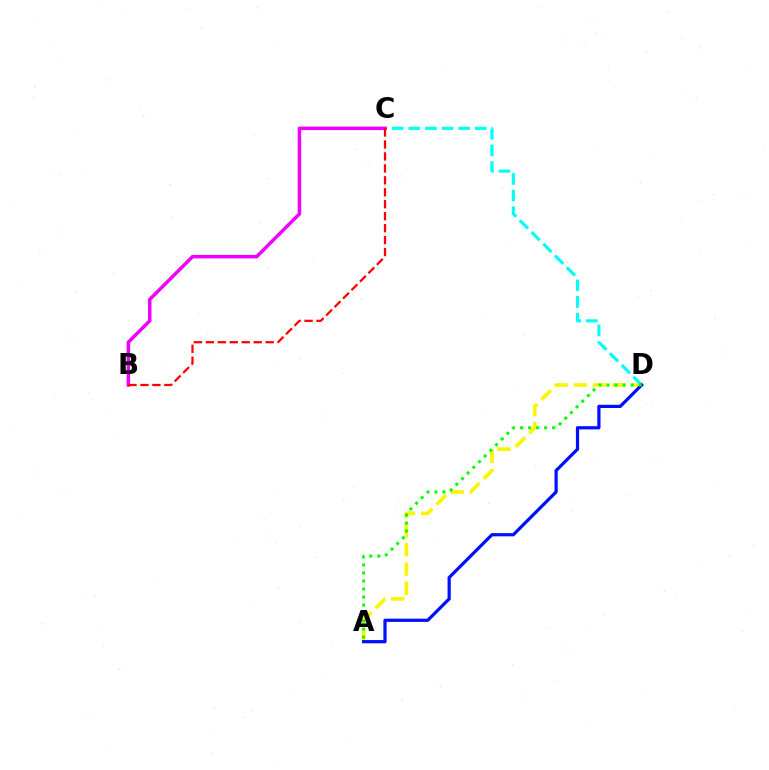{('A', 'D'): [{'color': '#fcf500', 'line_style': 'dashed', 'thickness': 2.61}, {'color': '#0010ff', 'line_style': 'solid', 'thickness': 2.32}, {'color': '#08ff00', 'line_style': 'dotted', 'thickness': 2.18}], ('C', 'D'): [{'color': '#00fff6', 'line_style': 'dashed', 'thickness': 2.26}], ('B', 'C'): [{'color': '#ee00ff', 'line_style': 'solid', 'thickness': 2.52}, {'color': '#ff0000', 'line_style': 'dashed', 'thickness': 1.62}]}